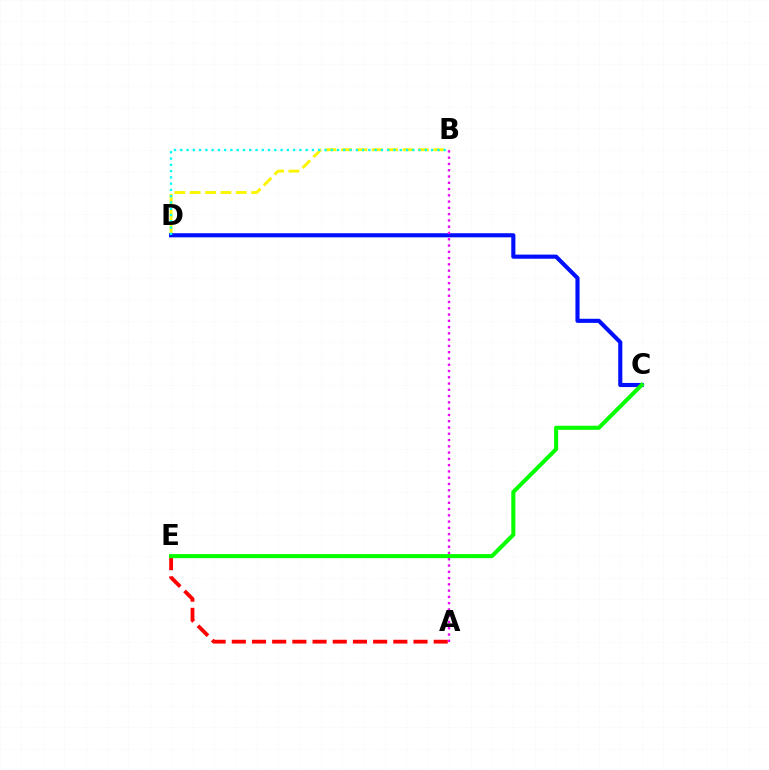{('B', 'D'): [{'color': '#fcf500', 'line_style': 'dashed', 'thickness': 2.09}, {'color': '#00fff6', 'line_style': 'dotted', 'thickness': 1.7}], ('C', 'D'): [{'color': '#0010ff', 'line_style': 'solid', 'thickness': 2.96}], ('A', 'E'): [{'color': '#ff0000', 'line_style': 'dashed', 'thickness': 2.74}], ('A', 'B'): [{'color': '#ee00ff', 'line_style': 'dotted', 'thickness': 1.7}], ('C', 'E'): [{'color': '#08ff00', 'line_style': 'solid', 'thickness': 2.94}]}